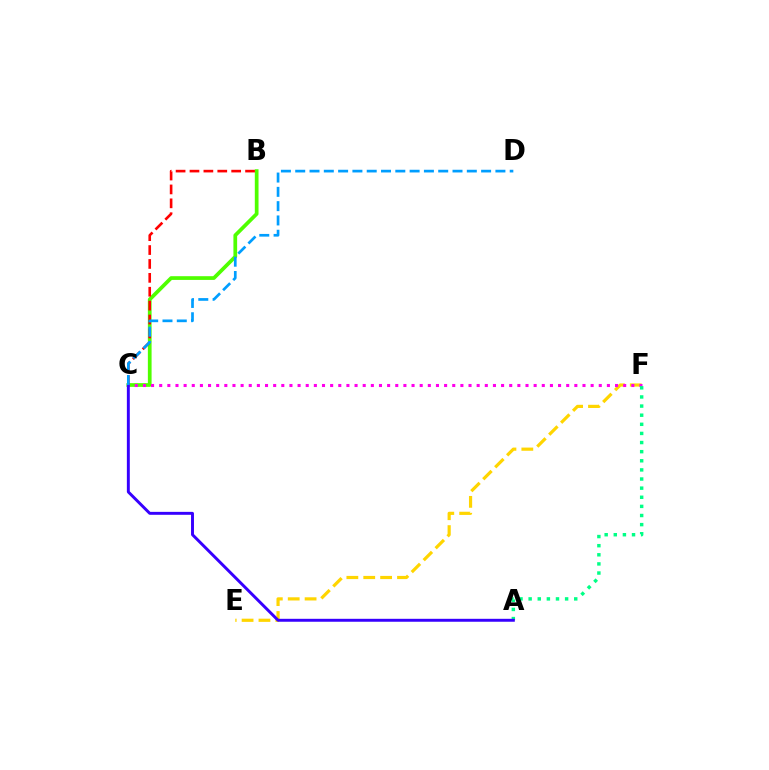{('E', 'F'): [{'color': '#ffd500', 'line_style': 'dashed', 'thickness': 2.29}], ('B', 'C'): [{'color': '#4fff00', 'line_style': 'solid', 'thickness': 2.68}, {'color': '#ff0000', 'line_style': 'dashed', 'thickness': 1.89}], ('C', 'F'): [{'color': '#ff00ed', 'line_style': 'dotted', 'thickness': 2.21}], ('A', 'F'): [{'color': '#00ff86', 'line_style': 'dotted', 'thickness': 2.48}], ('A', 'C'): [{'color': '#3700ff', 'line_style': 'solid', 'thickness': 2.12}], ('C', 'D'): [{'color': '#009eff', 'line_style': 'dashed', 'thickness': 1.94}]}